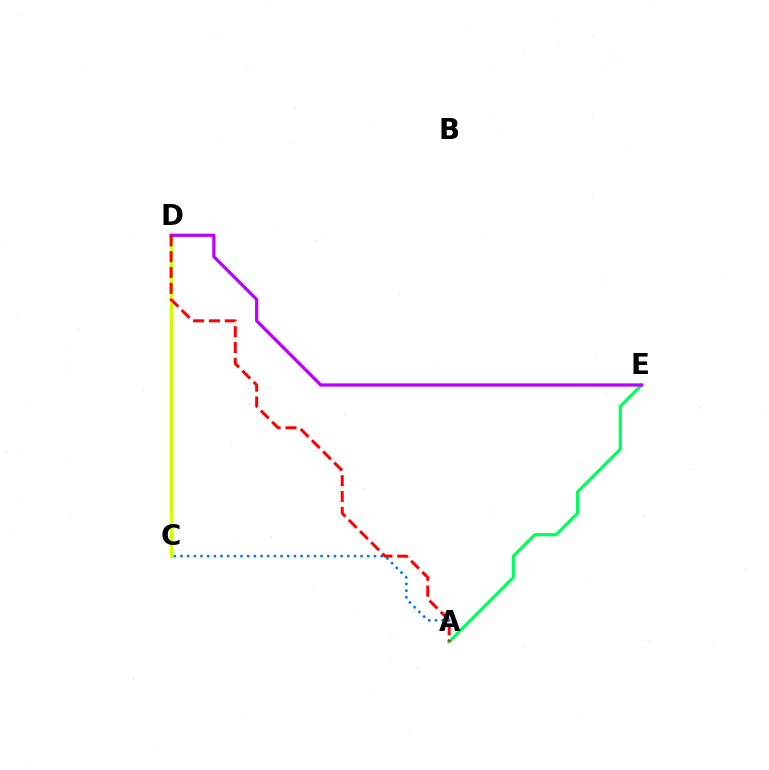{('A', 'C'): [{'color': '#0074ff', 'line_style': 'dotted', 'thickness': 1.81}], ('C', 'D'): [{'color': '#d1ff00', 'line_style': 'solid', 'thickness': 2.37}], ('A', 'E'): [{'color': '#00ff5c', 'line_style': 'solid', 'thickness': 2.27}], ('D', 'E'): [{'color': '#b900ff', 'line_style': 'solid', 'thickness': 2.31}], ('A', 'D'): [{'color': '#ff0000', 'line_style': 'dashed', 'thickness': 2.15}]}